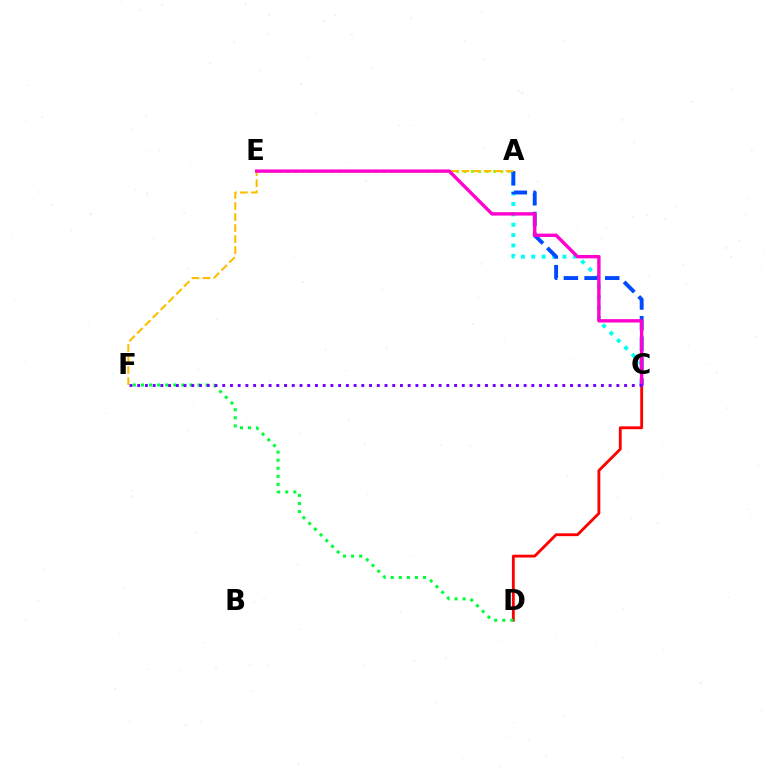{('A', 'E'): [{'color': '#84ff00', 'line_style': 'dotted', 'thickness': 2.0}], ('A', 'C'): [{'color': '#00fff6', 'line_style': 'dotted', 'thickness': 2.82}, {'color': '#004bff', 'line_style': 'dashed', 'thickness': 2.81}], ('C', 'D'): [{'color': '#ff0000', 'line_style': 'solid', 'thickness': 2.05}], ('A', 'F'): [{'color': '#ffbd00', 'line_style': 'dashed', 'thickness': 1.5}], ('C', 'E'): [{'color': '#ff00cf', 'line_style': 'solid', 'thickness': 2.43}], ('D', 'F'): [{'color': '#00ff39', 'line_style': 'dotted', 'thickness': 2.19}], ('C', 'F'): [{'color': '#7200ff', 'line_style': 'dotted', 'thickness': 2.1}]}